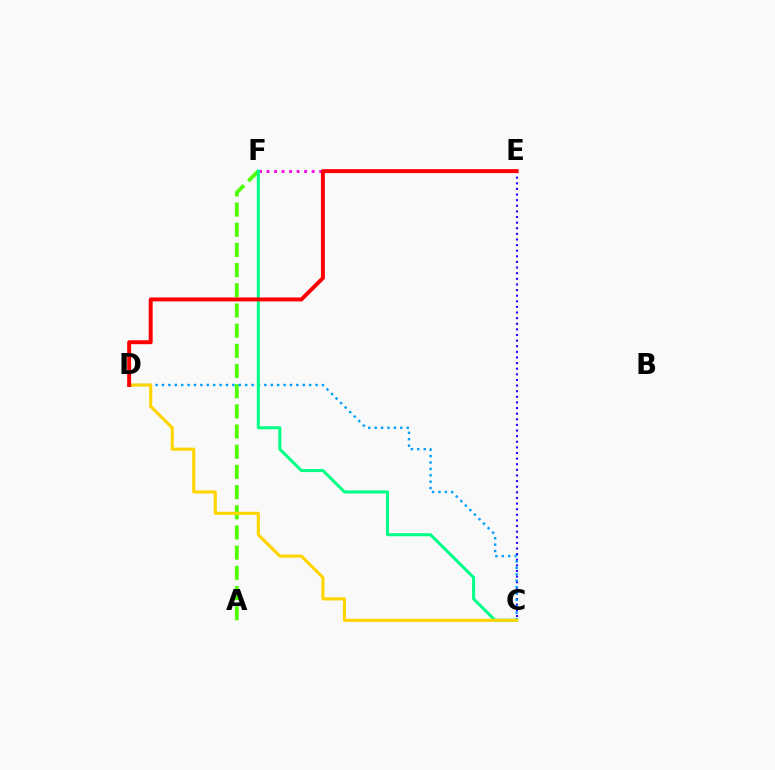{('E', 'F'): [{'color': '#ff00ed', 'line_style': 'dotted', 'thickness': 2.04}], ('C', 'E'): [{'color': '#3700ff', 'line_style': 'dotted', 'thickness': 1.53}], ('A', 'F'): [{'color': '#4fff00', 'line_style': 'dashed', 'thickness': 2.74}], ('C', 'D'): [{'color': '#009eff', 'line_style': 'dotted', 'thickness': 1.74}, {'color': '#ffd500', 'line_style': 'solid', 'thickness': 2.24}], ('C', 'F'): [{'color': '#00ff86', 'line_style': 'solid', 'thickness': 2.19}], ('D', 'E'): [{'color': '#ff0000', 'line_style': 'solid', 'thickness': 2.84}]}